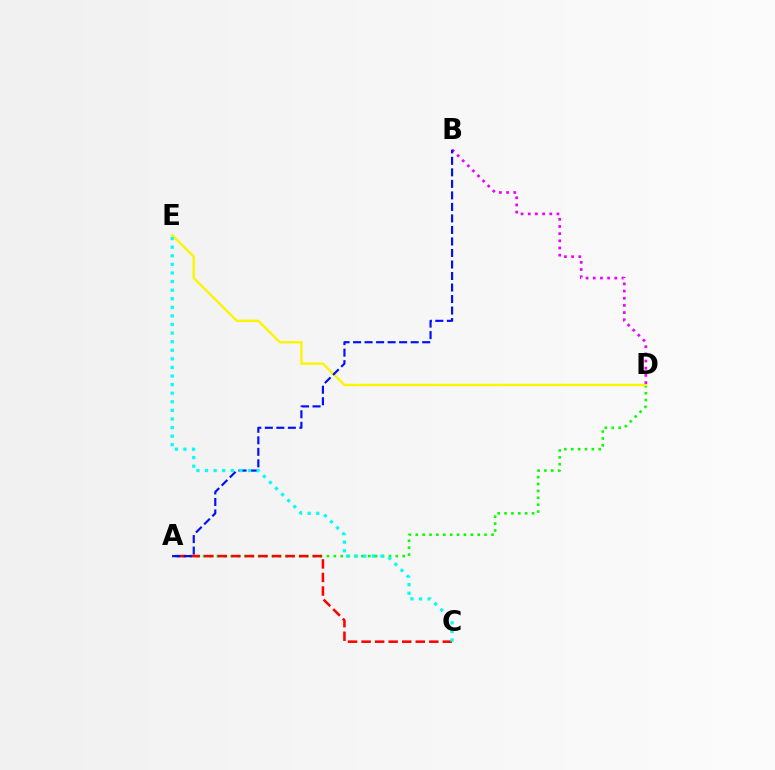{('A', 'D'): [{'color': '#08ff00', 'line_style': 'dotted', 'thickness': 1.87}], ('D', 'E'): [{'color': '#fcf500', 'line_style': 'solid', 'thickness': 1.72}], ('B', 'D'): [{'color': '#ee00ff', 'line_style': 'dotted', 'thickness': 1.95}], ('A', 'C'): [{'color': '#ff0000', 'line_style': 'dashed', 'thickness': 1.84}], ('A', 'B'): [{'color': '#0010ff', 'line_style': 'dashed', 'thickness': 1.56}], ('C', 'E'): [{'color': '#00fff6', 'line_style': 'dotted', 'thickness': 2.33}]}